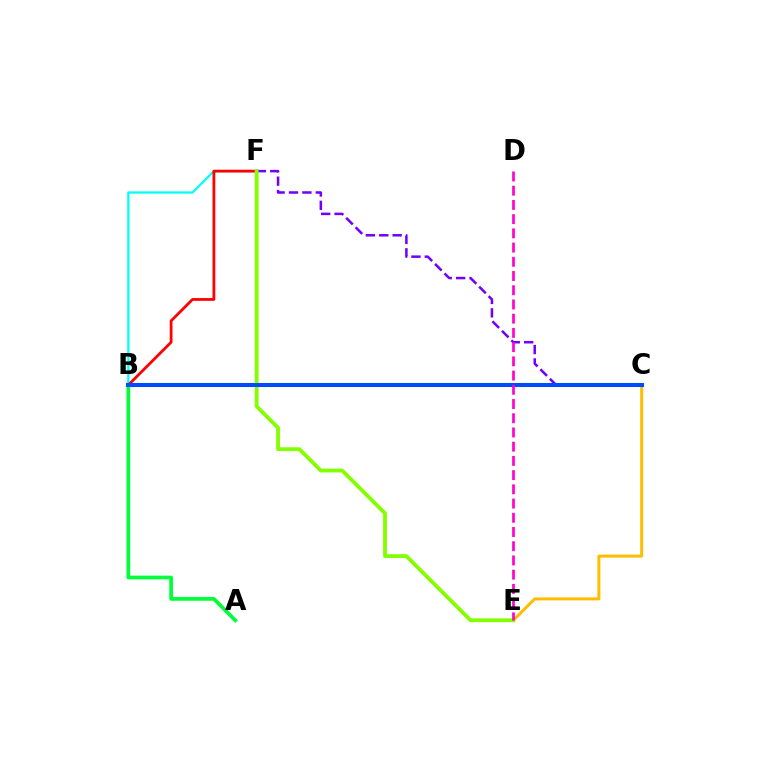{('A', 'B'): [{'color': '#00ff39', 'line_style': 'solid', 'thickness': 2.68}], ('B', 'F'): [{'color': '#00fff6', 'line_style': 'solid', 'thickness': 1.61}, {'color': '#ff0000', 'line_style': 'solid', 'thickness': 2.0}], ('C', 'E'): [{'color': '#ffbd00', 'line_style': 'solid', 'thickness': 2.15}], ('C', 'F'): [{'color': '#7200ff', 'line_style': 'dashed', 'thickness': 1.82}], ('E', 'F'): [{'color': '#84ff00', 'line_style': 'solid', 'thickness': 2.75}], ('B', 'C'): [{'color': '#004bff', 'line_style': 'solid', 'thickness': 2.92}], ('D', 'E'): [{'color': '#ff00cf', 'line_style': 'dashed', 'thickness': 1.93}]}